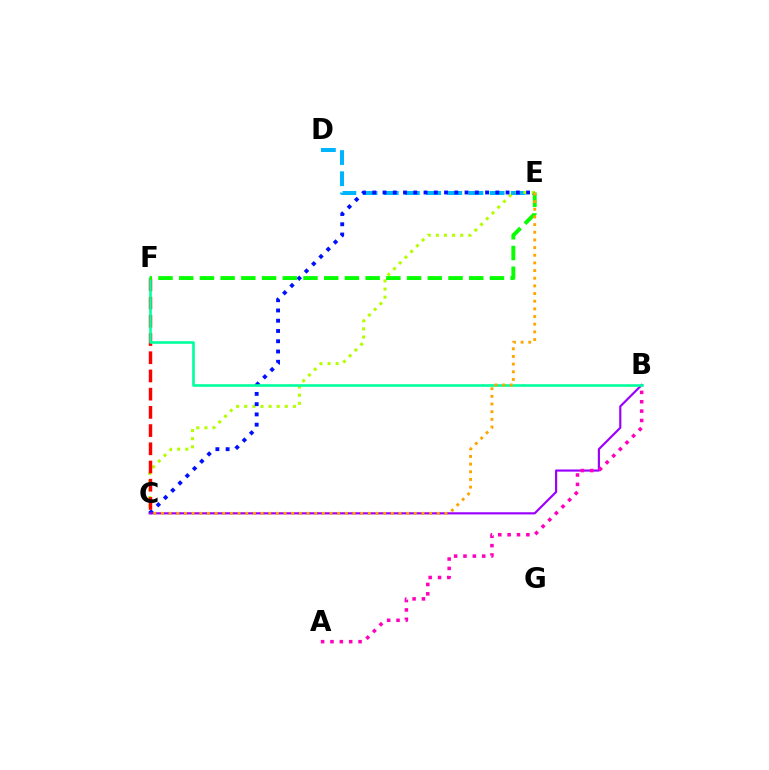{('D', 'E'): [{'color': '#00b5ff', 'line_style': 'dashed', 'thickness': 2.88}], ('C', 'E'): [{'color': '#b3ff00', 'line_style': 'dotted', 'thickness': 2.2}, {'color': '#0010ff', 'line_style': 'dotted', 'thickness': 2.79}, {'color': '#ffa500', 'line_style': 'dotted', 'thickness': 2.08}], ('B', 'C'): [{'color': '#9b00ff', 'line_style': 'solid', 'thickness': 1.56}], ('C', 'F'): [{'color': '#ff0000', 'line_style': 'dashed', 'thickness': 2.47}], ('B', 'F'): [{'color': '#00ff9d', 'line_style': 'solid', 'thickness': 1.88}], ('E', 'F'): [{'color': '#08ff00', 'line_style': 'dashed', 'thickness': 2.81}], ('A', 'B'): [{'color': '#ff00bd', 'line_style': 'dotted', 'thickness': 2.54}]}